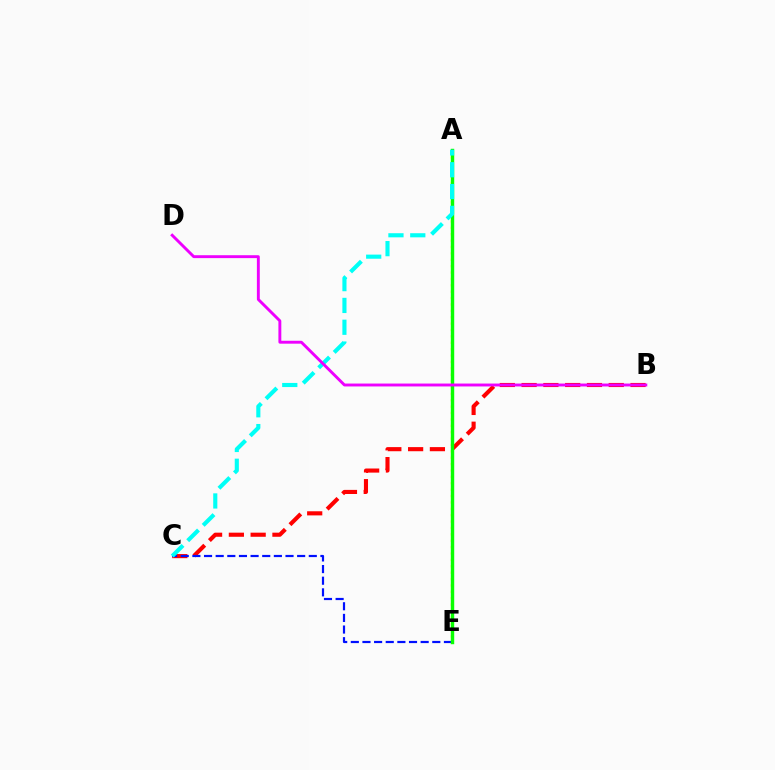{('B', 'C'): [{'color': '#ff0000', 'line_style': 'dashed', 'thickness': 2.96}], ('A', 'E'): [{'color': '#fcf500', 'line_style': 'dotted', 'thickness': 1.73}, {'color': '#08ff00', 'line_style': 'solid', 'thickness': 2.46}], ('C', 'E'): [{'color': '#0010ff', 'line_style': 'dashed', 'thickness': 1.58}], ('A', 'C'): [{'color': '#00fff6', 'line_style': 'dashed', 'thickness': 2.96}], ('B', 'D'): [{'color': '#ee00ff', 'line_style': 'solid', 'thickness': 2.09}]}